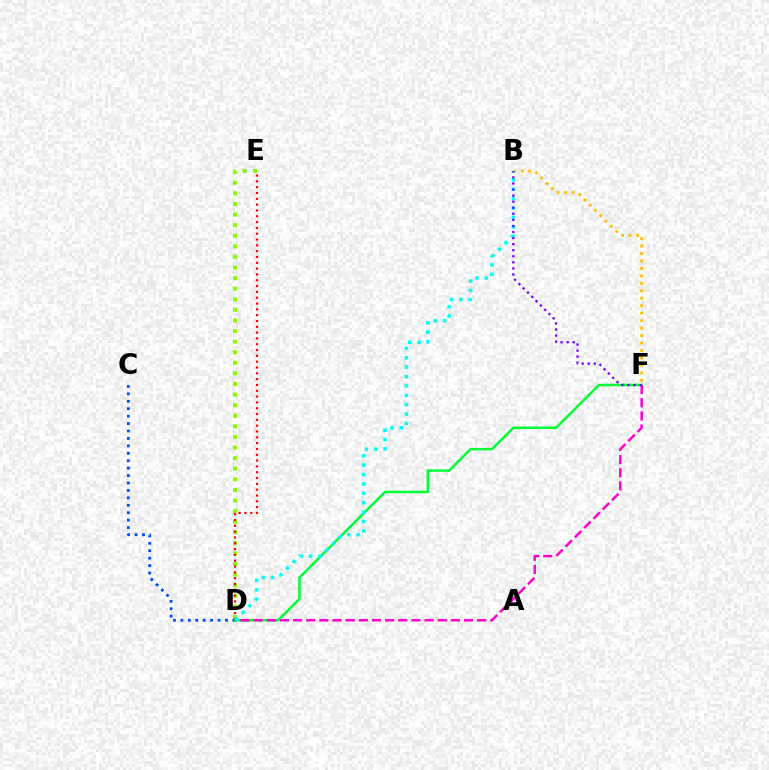{('D', 'E'): [{'color': '#84ff00', 'line_style': 'dotted', 'thickness': 2.88}, {'color': '#ff0000', 'line_style': 'dotted', 'thickness': 1.58}], ('C', 'D'): [{'color': '#004bff', 'line_style': 'dotted', 'thickness': 2.02}], ('B', 'F'): [{'color': '#ffbd00', 'line_style': 'dotted', 'thickness': 2.03}, {'color': '#7200ff', 'line_style': 'dotted', 'thickness': 1.65}], ('D', 'F'): [{'color': '#00ff39', 'line_style': 'solid', 'thickness': 1.8}, {'color': '#ff00cf', 'line_style': 'dashed', 'thickness': 1.79}], ('B', 'D'): [{'color': '#00fff6', 'line_style': 'dotted', 'thickness': 2.55}]}